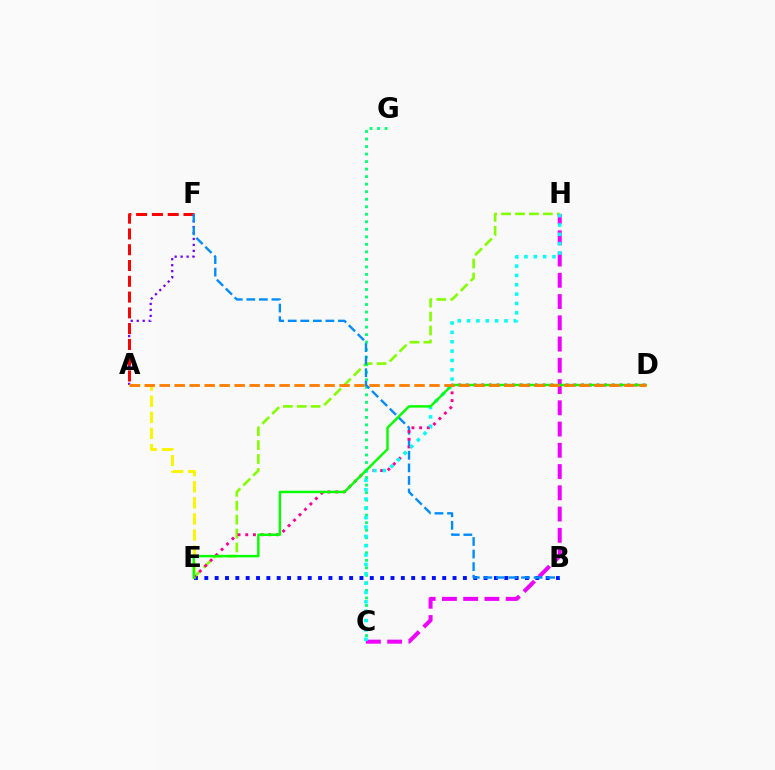{('B', 'E'): [{'color': '#0010ff', 'line_style': 'dotted', 'thickness': 2.81}], ('E', 'H'): [{'color': '#84ff00', 'line_style': 'dashed', 'thickness': 1.89}], ('C', 'G'): [{'color': '#00ff74', 'line_style': 'dotted', 'thickness': 2.04}], ('A', 'F'): [{'color': '#7200ff', 'line_style': 'dotted', 'thickness': 1.62}, {'color': '#ff0000', 'line_style': 'dashed', 'thickness': 2.14}], ('C', 'H'): [{'color': '#ee00ff', 'line_style': 'dashed', 'thickness': 2.89}, {'color': '#00fff6', 'line_style': 'dotted', 'thickness': 2.54}], ('B', 'F'): [{'color': '#008cff', 'line_style': 'dashed', 'thickness': 1.71}], ('D', 'E'): [{'color': '#ff0094', 'line_style': 'dotted', 'thickness': 2.09}, {'color': '#08ff00', 'line_style': 'solid', 'thickness': 1.77}], ('A', 'E'): [{'color': '#fcf500', 'line_style': 'dashed', 'thickness': 2.18}], ('A', 'D'): [{'color': '#ff7c00', 'line_style': 'dashed', 'thickness': 2.04}]}